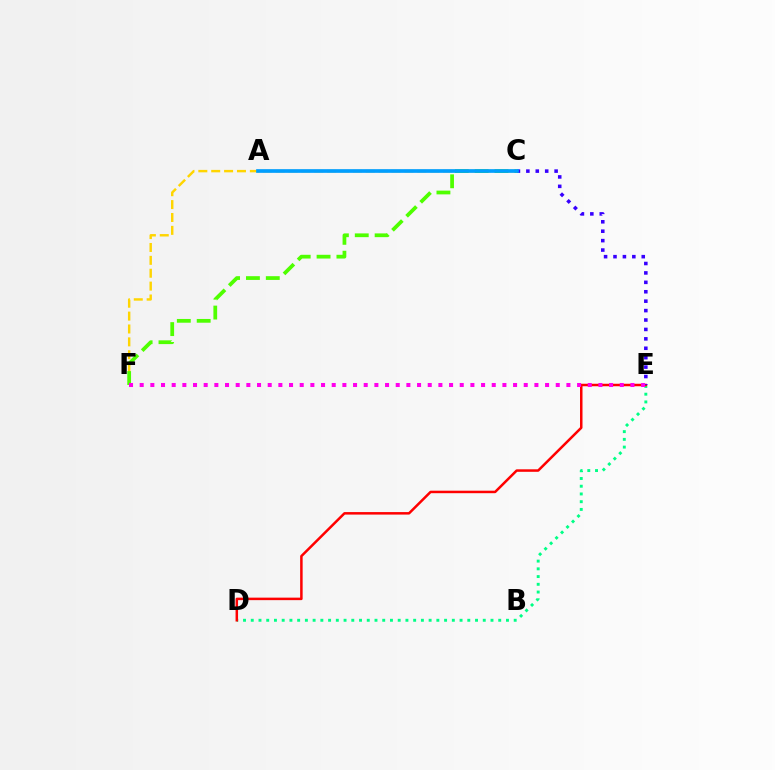{('C', 'F'): [{'color': '#ffd500', 'line_style': 'dashed', 'thickness': 1.75}, {'color': '#4fff00', 'line_style': 'dashed', 'thickness': 2.7}], ('D', 'E'): [{'color': '#00ff86', 'line_style': 'dotted', 'thickness': 2.1}, {'color': '#ff0000', 'line_style': 'solid', 'thickness': 1.8}], ('C', 'E'): [{'color': '#3700ff', 'line_style': 'dotted', 'thickness': 2.56}], ('A', 'C'): [{'color': '#009eff', 'line_style': 'solid', 'thickness': 2.65}], ('E', 'F'): [{'color': '#ff00ed', 'line_style': 'dotted', 'thickness': 2.9}]}